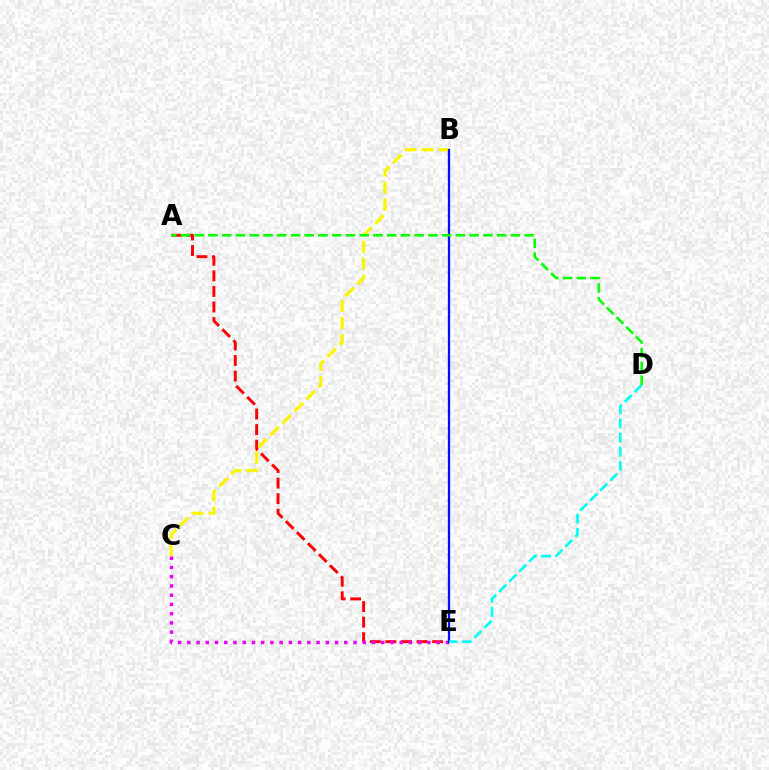{('A', 'E'): [{'color': '#ff0000', 'line_style': 'dashed', 'thickness': 2.12}], ('C', 'E'): [{'color': '#ee00ff', 'line_style': 'dotted', 'thickness': 2.51}], ('B', 'C'): [{'color': '#fcf500', 'line_style': 'dashed', 'thickness': 2.31}], ('B', 'E'): [{'color': '#0010ff', 'line_style': 'solid', 'thickness': 1.64}], ('A', 'D'): [{'color': '#08ff00', 'line_style': 'dashed', 'thickness': 1.87}], ('D', 'E'): [{'color': '#00fff6', 'line_style': 'dashed', 'thickness': 1.92}]}